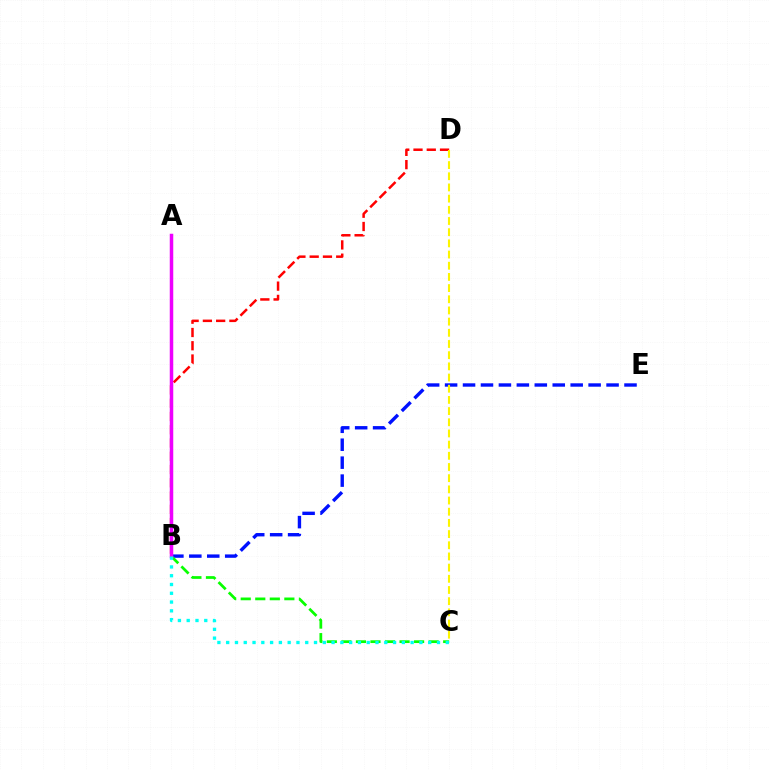{('B', 'D'): [{'color': '#ff0000', 'line_style': 'dashed', 'thickness': 1.8}], ('B', 'E'): [{'color': '#0010ff', 'line_style': 'dashed', 'thickness': 2.44}], ('C', 'D'): [{'color': '#fcf500', 'line_style': 'dashed', 'thickness': 1.52}], ('B', 'C'): [{'color': '#08ff00', 'line_style': 'dashed', 'thickness': 1.98}, {'color': '#00fff6', 'line_style': 'dotted', 'thickness': 2.39}], ('A', 'B'): [{'color': '#ee00ff', 'line_style': 'solid', 'thickness': 2.52}]}